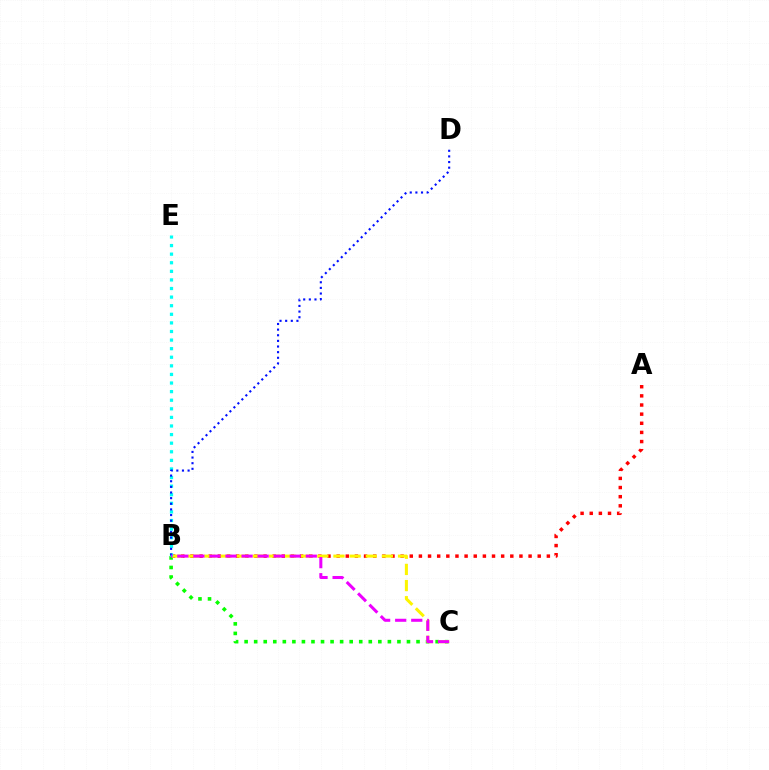{('A', 'B'): [{'color': '#ff0000', 'line_style': 'dotted', 'thickness': 2.48}], ('B', 'C'): [{'color': '#08ff00', 'line_style': 'dotted', 'thickness': 2.59}, {'color': '#fcf500', 'line_style': 'dashed', 'thickness': 2.19}, {'color': '#ee00ff', 'line_style': 'dashed', 'thickness': 2.18}], ('B', 'E'): [{'color': '#00fff6', 'line_style': 'dotted', 'thickness': 2.33}], ('B', 'D'): [{'color': '#0010ff', 'line_style': 'dotted', 'thickness': 1.53}]}